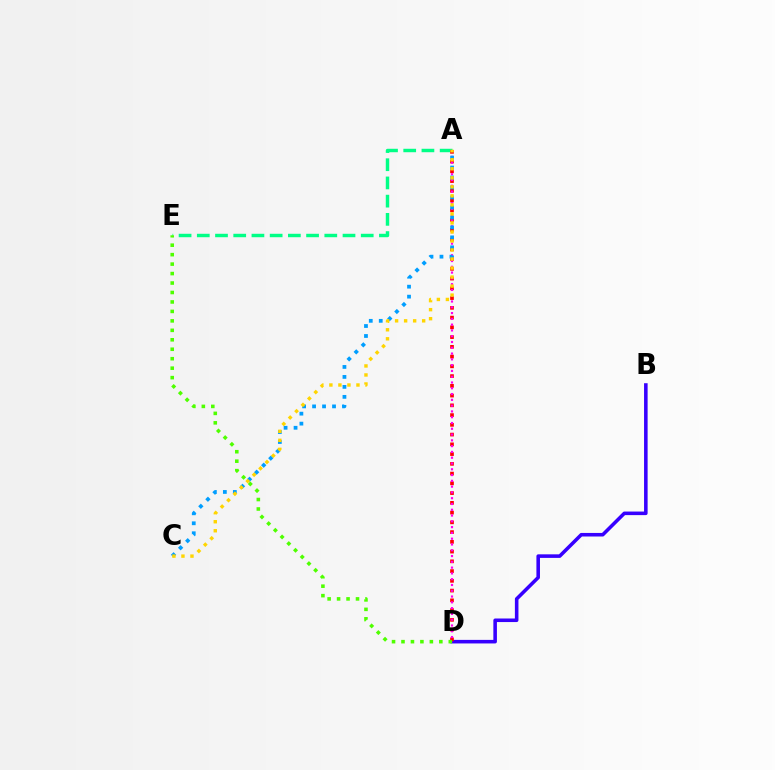{('A', 'E'): [{'color': '#00ff86', 'line_style': 'dashed', 'thickness': 2.47}], ('B', 'D'): [{'color': '#3700ff', 'line_style': 'solid', 'thickness': 2.57}], ('A', 'D'): [{'color': '#ff0000', 'line_style': 'dotted', 'thickness': 2.65}, {'color': '#ff00ed', 'line_style': 'dotted', 'thickness': 1.57}], ('A', 'C'): [{'color': '#009eff', 'line_style': 'dotted', 'thickness': 2.71}, {'color': '#ffd500', 'line_style': 'dotted', 'thickness': 2.45}], ('D', 'E'): [{'color': '#4fff00', 'line_style': 'dotted', 'thickness': 2.57}]}